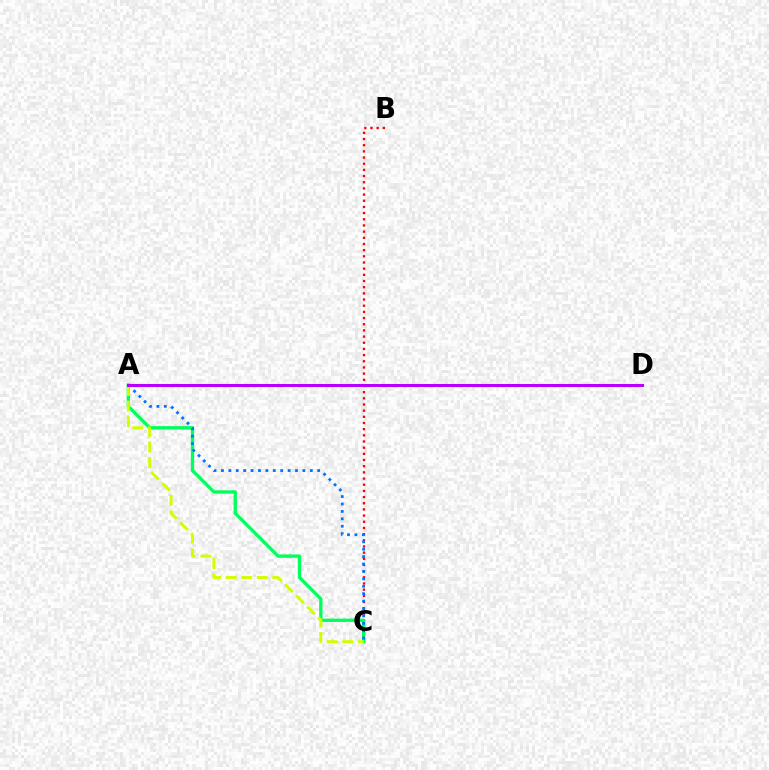{('B', 'C'): [{'color': '#ff0000', 'line_style': 'dotted', 'thickness': 1.68}], ('A', 'C'): [{'color': '#00ff5c', 'line_style': 'solid', 'thickness': 2.37}, {'color': '#0074ff', 'line_style': 'dotted', 'thickness': 2.01}, {'color': '#d1ff00', 'line_style': 'dashed', 'thickness': 2.12}], ('A', 'D'): [{'color': '#b900ff', 'line_style': 'solid', 'thickness': 2.18}]}